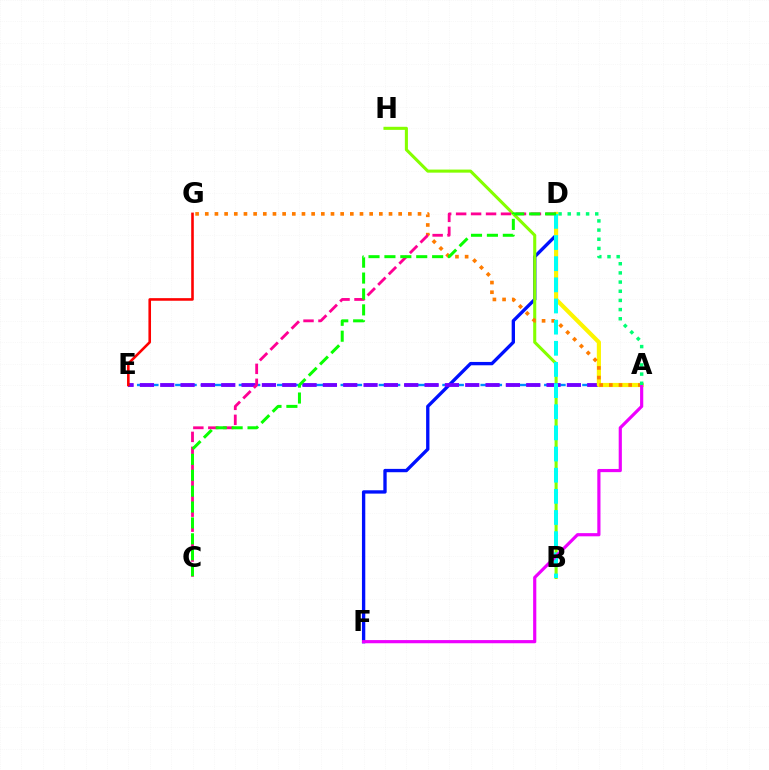{('D', 'F'): [{'color': '#0010ff', 'line_style': 'solid', 'thickness': 2.4}], ('A', 'E'): [{'color': '#008cff', 'line_style': 'dashed', 'thickness': 1.73}, {'color': '#7200ff', 'line_style': 'dashed', 'thickness': 2.76}], ('B', 'H'): [{'color': '#84ff00', 'line_style': 'solid', 'thickness': 2.22}], ('A', 'D'): [{'color': '#fcf500', 'line_style': 'solid', 'thickness': 3.0}, {'color': '#00ff74', 'line_style': 'dotted', 'thickness': 2.49}], ('A', 'G'): [{'color': '#ff7c00', 'line_style': 'dotted', 'thickness': 2.63}], ('C', 'D'): [{'color': '#ff0094', 'line_style': 'dashed', 'thickness': 2.03}, {'color': '#08ff00', 'line_style': 'dashed', 'thickness': 2.16}], ('B', 'D'): [{'color': '#00fff6', 'line_style': 'dashed', 'thickness': 2.87}], ('A', 'F'): [{'color': '#ee00ff', 'line_style': 'solid', 'thickness': 2.29}], ('E', 'G'): [{'color': '#ff0000', 'line_style': 'solid', 'thickness': 1.87}]}